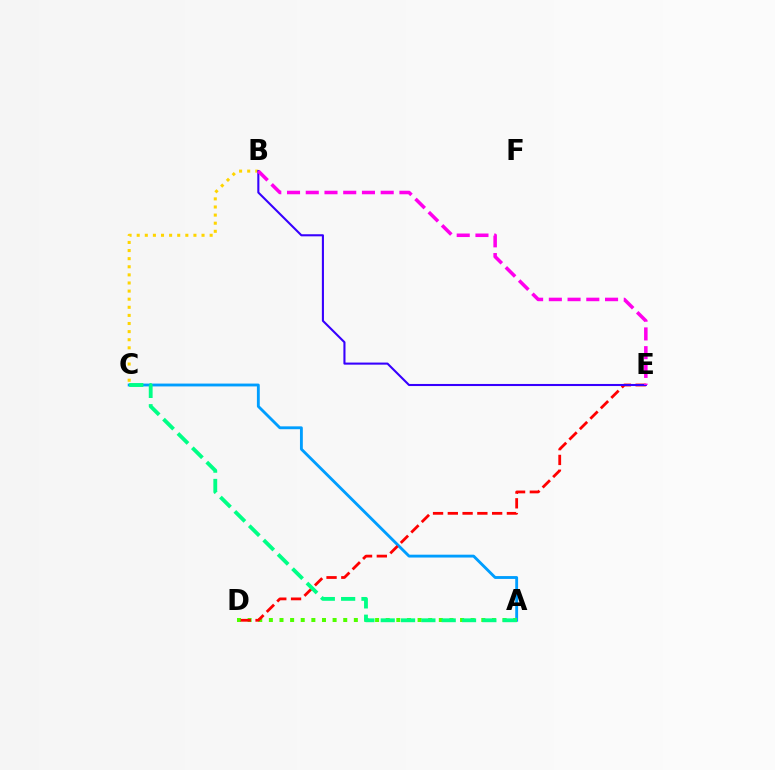{('A', 'C'): [{'color': '#009eff', 'line_style': 'solid', 'thickness': 2.06}, {'color': '#00ff86', 'line_style': 'dashed', 'thickness': 2.76}], ('A', 'D'): [{'color': '#4fff00', 'line_style': 'dotted', 'thickness': 2.89}], ('B', 'C'): [{'color': '#ffd500', 'line_style': 'dotted', 'thickness': 2.2}], ('D', 'E'): [{'color': '#ff0000', 'line_style': 'dashed', 'thickness': 2.01}], ('B', 'E'): [{'color': '#3700ff', 'line_style': 'solid', 'thickness': 1.5}, {'color': '#ff00ed', 'line_style': 'dashed', 'thickness': 2.55}]}